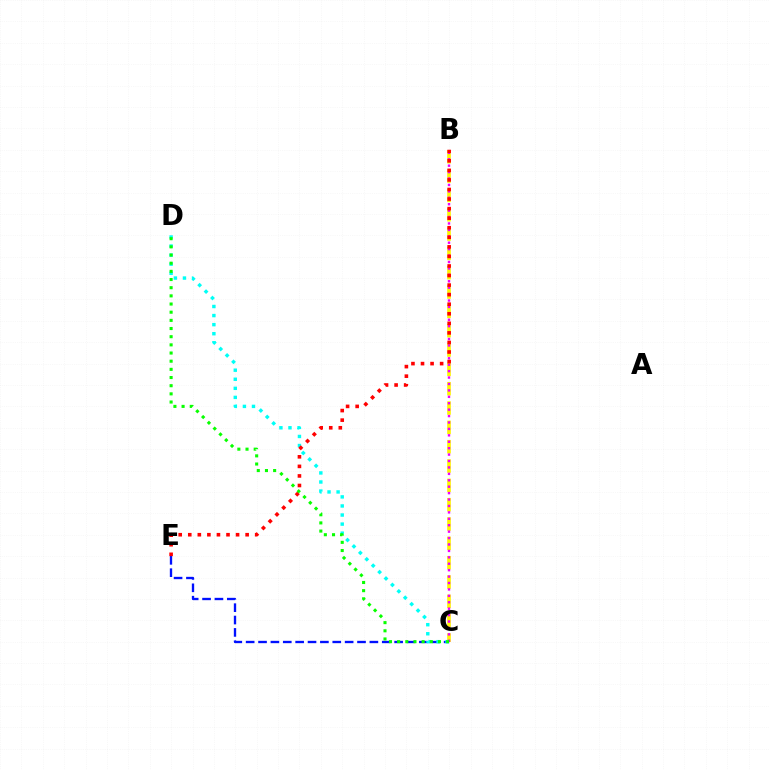{('C', 'E'): [{'color': '#0010ff', 'line_style': 'dashed', 'thickness': 1.68}], ('C', 'D'): [{'color': '#00fff6', 'line_style': 'dotted', 'thickness': 2.46}, {'color': '#08ff00', 'line_style': 'dotted', 'thickness': 2.22}], ('B', 'C'): [{'color': '#fcf500', 'line_style': 'dashed', 'thickness': 2.63}, {'color': '#ee00ff', 'line_style': 'dotted', 'thickness': 1.74}], ('B', 'E'): [{'color': '#ff0000', 'line_style': 'dotted', 'thickness': 2.6}]}